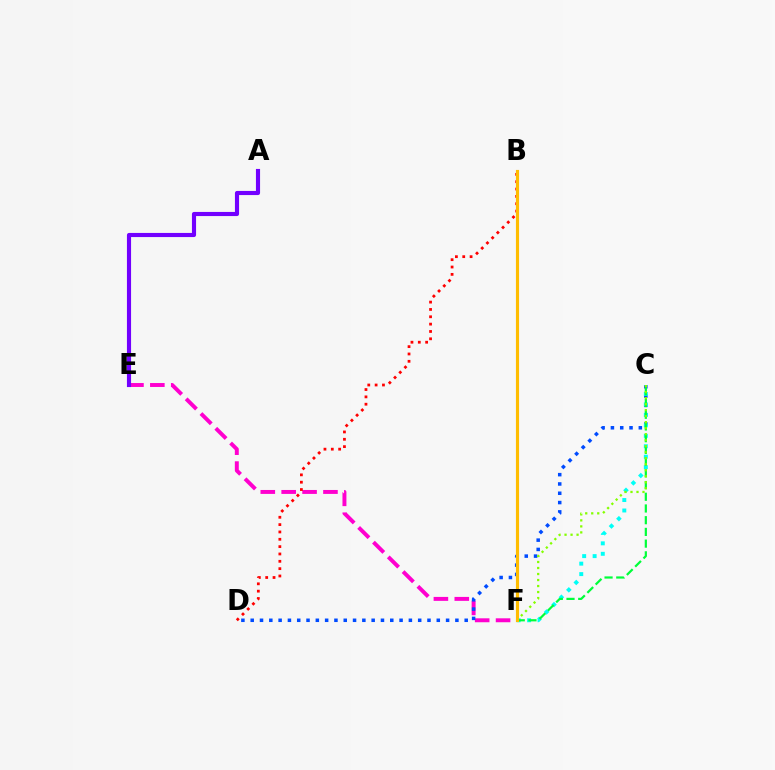{('E', 'F'): [{'color': '#ff00cf', 'line_style': 'dashed', 'thickness': 2.84}], ('C', 'D'): [{'color': '#004bff', 'line_style': 'dotted', 'thickness': 2.53}], ('A', 'E'): [{'color': '#7200ff', 'line_style': 'solid', 'thickness': 2.97}], ('C', 'F'): [{'color': '#00fff6', 'line_style': 'dotted', 'thickness': 2.84}, {'color': '#00ff39', 'line_style': 'dashed', 'thickness': 1.59}, {'color': '#84ff00', 'line_style': 'dotted', 'thickness': 1.63}], ('B', 'D'): [{'color': '#ff0000', 'line_style': 'dotted', 'thickness': 1.99}], ('B', 'F'): [{'color': '#ffbd00', 'line_style': 'solid', 'thickness': 2.26}]}